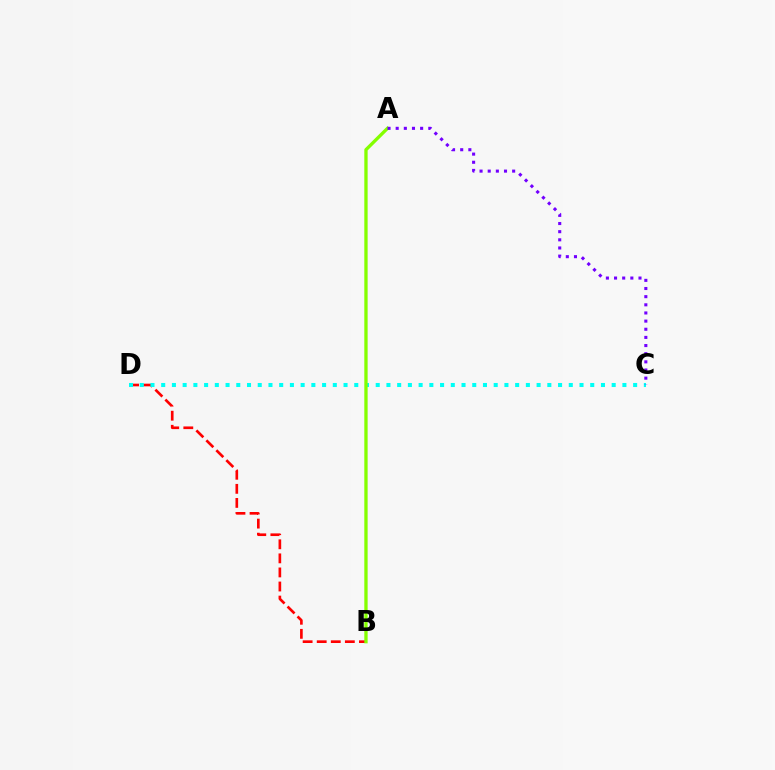{('B', 'D'): [{'color': '#ff0000', 'line_style': 'dashed', 'thickness': 1.91}], ('C', 'D'): [{'color': '#00fff6', 'line_style': 'dotted', 'thickness': 2.91}], ('A', 'B'): [{'color': '#84ff00', 'line_style': 'solid', 'thickness': 2.39}], ('A', 'C'): [{'color': '#7200ff', 'line_style': 'dotted', 'thickness': 2.21}]}